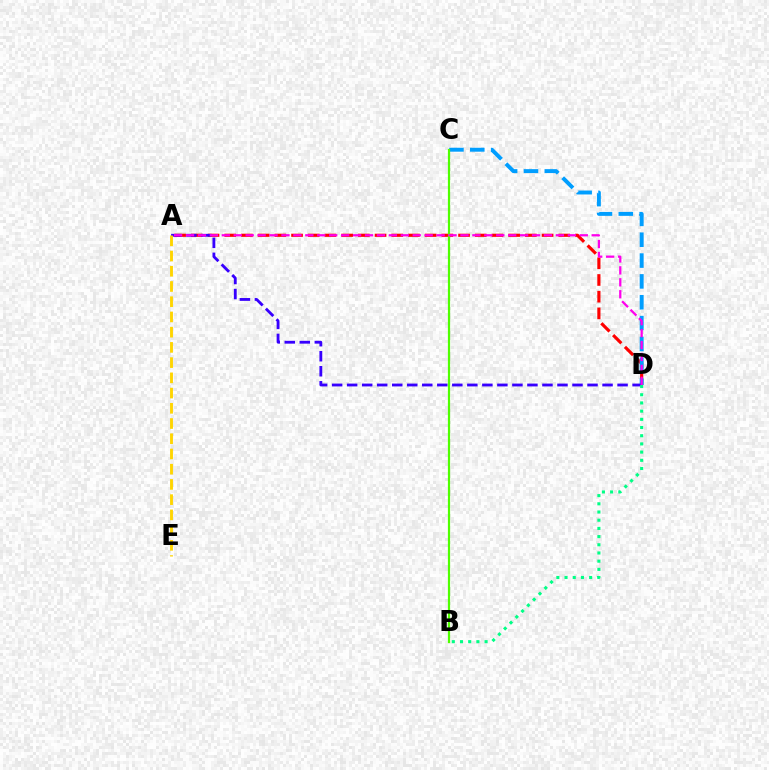{('A', 'D'): [{'color': '#ff0000', 'line_style': 'dashed', 'thickness': 2.27}, {'color': '#3700ff', 'line_style': 'dashed', 'thickness': 2.04}, {'color': '#ff00ed', 'line_style': 'dashed', 'thickness': 1.62}], ('C', 'D'): [{'color': '#009eff', 'line_style': 'dashed', 'thickness': 2.83}], ('B', 'D'): [{'color': '#00ff86', 'line_style': 'dotted', 'thickness': 2.23}], ('B', 'C'): [{'color': '#4fff00', 'line_style': 'solid', 'thickness': 1.59}], ('A', 'E'): [{'color': '#ffd500', 'line_style': 'dashed', 'thickness': 2.07}]}